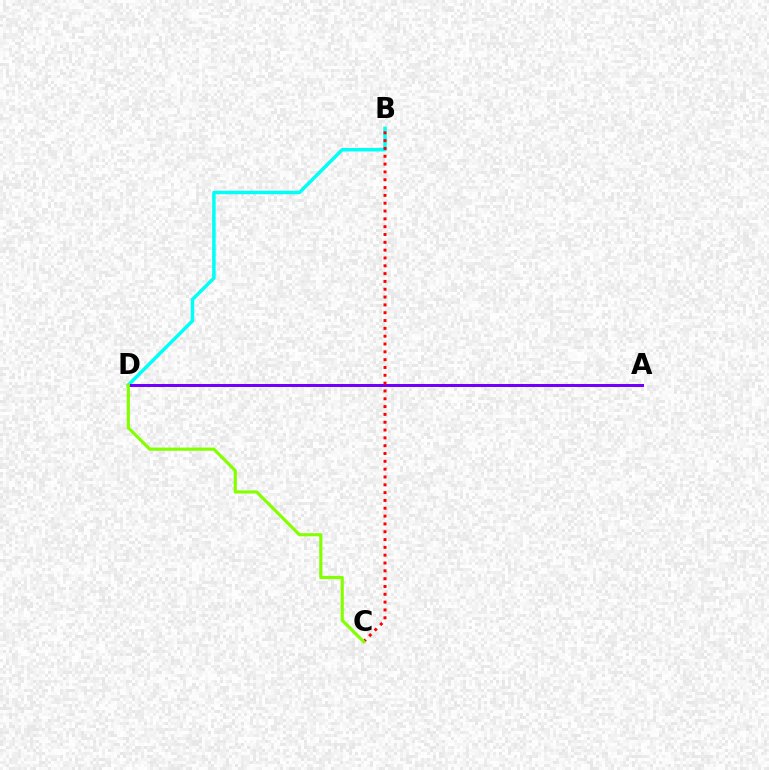{('B', 'D'): [{'color': '#00fff6', 'line_style': 'solid', 'thickness': 2.51}], ('A', 'D'): [{'color': '#7200ff', 'line_style': 'solid', 'thickness': 2.15}], ('B', 'C'): [{'color': '#ff0000', 'line_style': 'dotted', 'thickness': 2.13}], ('C', 'D'): [{'color': '#84ff00', 'line_style': 'solid', 'thickness': 2.27}]}